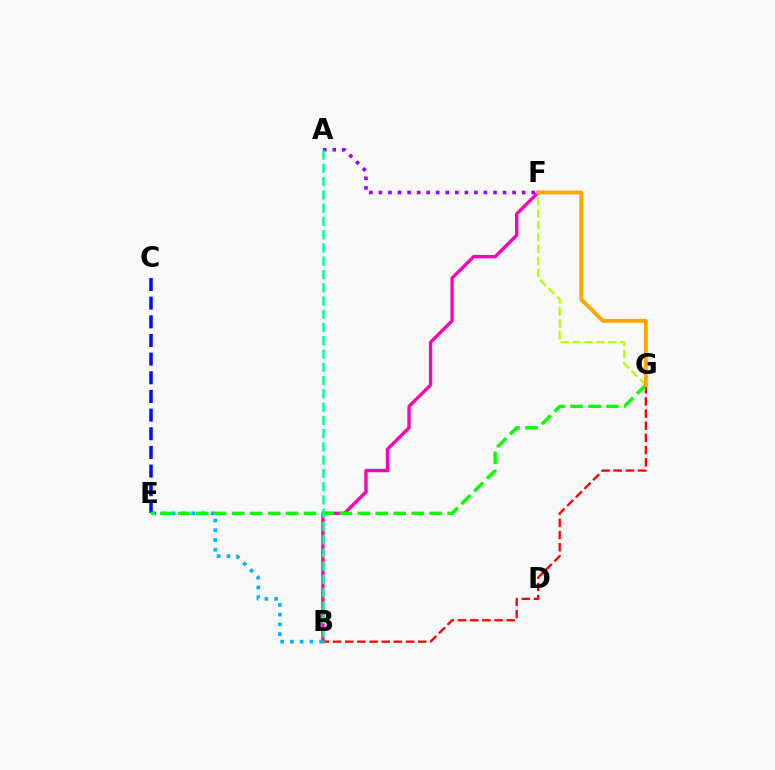{('A', 'F'): [{'color': '#9b00ff', 'line_style': 'dotted', 'thickness': 2.59}], ('F', 'G'): [{'color': '#b3ff00', 'line_style': 'dashed', 'thickness': 1.62}, {'color': '#ffa500', 'line_style': 'solid', 'thickness': 2.78}], ('B', 'F'): [{'color': '#ff00bd', 'line_style': 'solid', 'thickness': 2.4}], ('B', 'E'): [{'color': '#00b5ff', 'line_style': 'dotted', 'thickness': 2.65}], ('B', 'G'): [{'color': '#ff0000', 'line_style': 'dashed', 'thickness': 1.65}], ('C', 'E'): [{'color': '#0010ff', 'line_style': 'dashed', 'thickness': 2.53}], ('E', 'G'): [{'color': '#08ff00', 'line_style': 'dashed', 'thickness': 2.44}], ('A', 'B'): [{'color': '#00ff9d', 'line_style': 'dashed', 'thickness': 1.8}]}